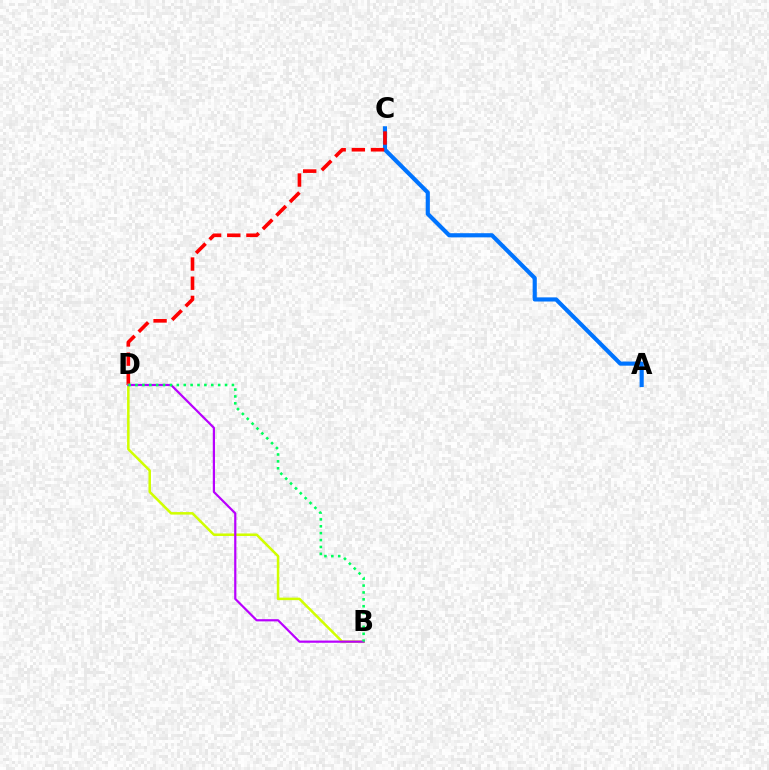{('A', 'C'): [{'color': '#0074ff', 'line_style': 'solid', 'thickness': 2.98}], ('C', 'D'): [{'color': '#ff0000', 'line_style': 'dashed', 'thickness': 2.6}], ('B', 'D'): [{'color': '#d1ff00', 'line_style': 'solid', 'thickness': 1.81}, {'color': '#b900ff', 'line_style': 'solid', 'thickness': 1.59}, {'color': '#00ff5c', 'line_style': 'dotted', 'thickness': 1.87}]}